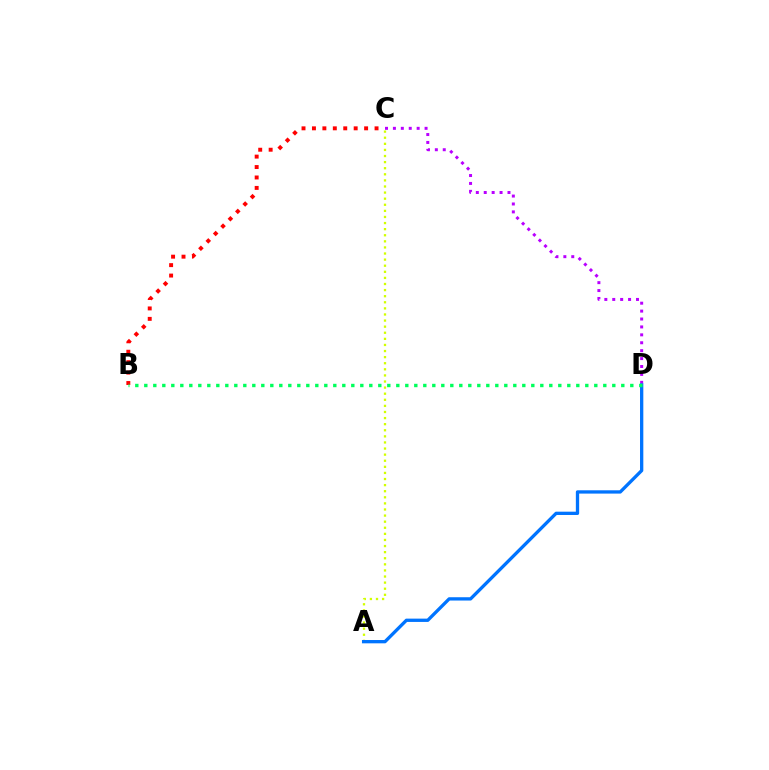{('C', 'D'): [{'color': '#b900ff', 'line_style': 'dotted', 'thickness': 2.15}], ('A', 'C'): [{'color': '#d1ff00', 'line_style': 'dotted', 'thickness': 1.66}], ('B', 'C'): [{'color': '#ff0000', 'line_style': 'dotted', 'thickness': 2.83}], ('A', 'D'): [{'color': '#0074ff', 'line_style': 'solid', 'thickness': 2.38}], ('B', 'D'): [{'color': '#00ff5c', 'line_style': 'dotted', 'thickness': 2.45}]}